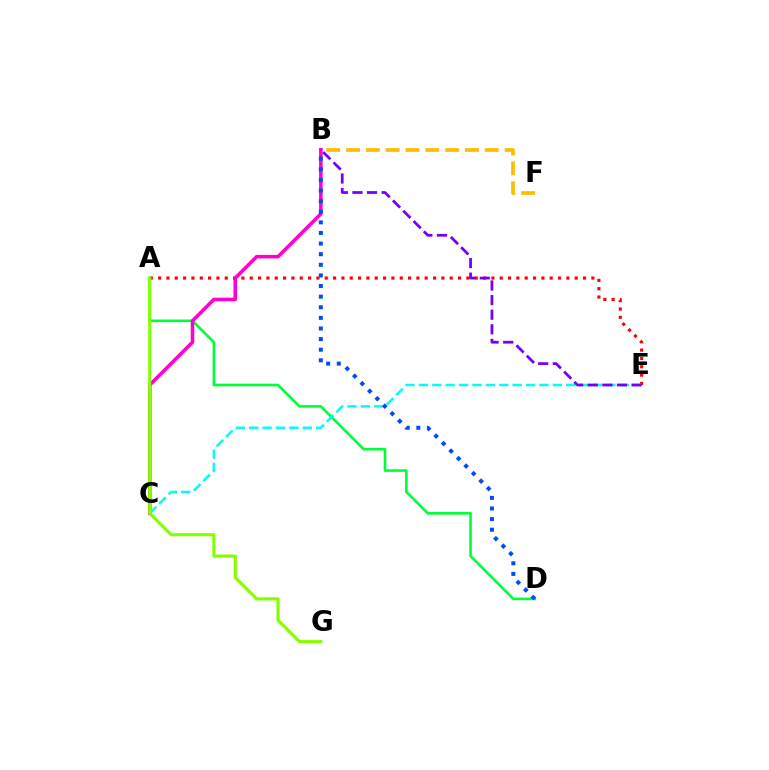{('B', 'F'): [{'color': '#ffbd00', 'line_style': 'dashed', 'thickness': 2.69}], ('A', 'E'): [{'color': '#ff0000', 'line_style': 'dotted', 'thickness': 2.26}], ('A', 'D'): [{'color': '#00ff39', 'line_style': 'solid', 'thickness': 1.89}], ('B', 'C'): [{'color': '#ff00cf', 'line_style': 'solid', 'thickness': 2.56}], ('C', 'E'): [{'color': '#00fff6', 'line_style': 'dashed', 'thickness': 1.82}], ('B', 'D'): [{'color': '#004bff', 'line_style': 'dotted', 'thickness': 2.88}], ('B', 'E'): [{'color': '#7200ff', 'line_style': 'dashed', 'thickness': 1.98}], ('A', 'G'): [{'color': '#84ff00', 'line_style': 'solid', 'thickness': 2.26}]}